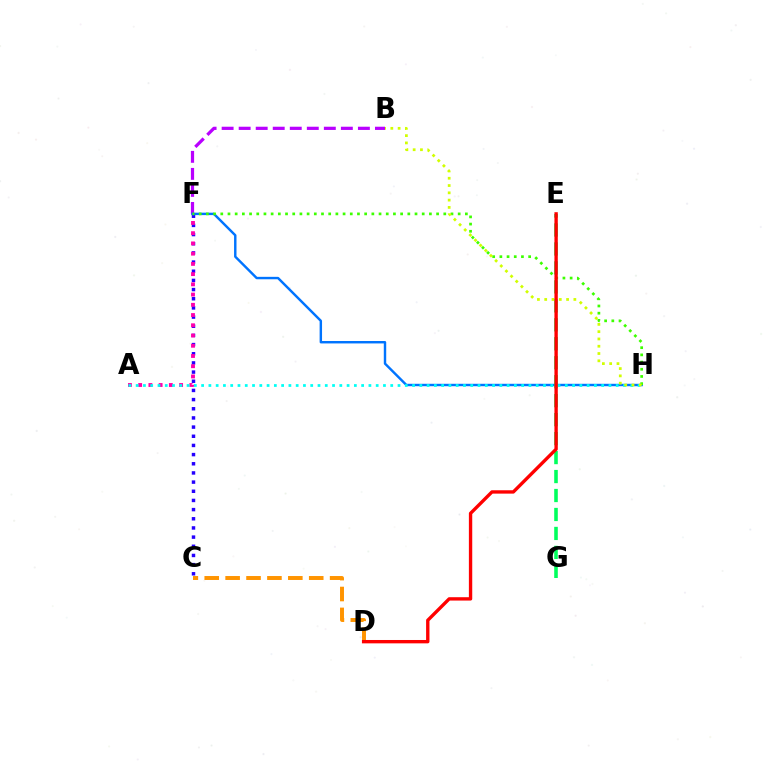{('C', 'F'): [{'color': '#2500ff', 'line_style': 'dotted', 'thickness': 2.49}], ('B', 'F'): [{'color': '#b900ff', 'line_style': 'dashed', 'thickness': 2.31}], ('A', 'F'): [{'color': '#ff00ac', 'line_style': 'dotted', 'thickness': 2.78}], ('F', 'H'): [{'color': '#0074ff', 'line_style': 'solid', 'thickness': 1.75}, {'color': '#3dff00', 'line_style': 'dotted', 'thickness': 1.95}], ('E', 'G'): [{'color': '#00ff5c', 'line_style': 'dashed', 'thickness': 2.58}], ('A', 'H'): [{'color': '#00fff6', 'line_style': 'dotted', 'thickness': 1.98}], ('B', 'H'): [{'color': '#d1ff00', 'line_style': 'dotted', 'thickness': 1.98}], ('C', 'D'): [{'color': '#ff9400', 'line_style': 'dashed', 'thickness': 2.84}], ('D', 'E'): [{'color': '#ff0000', 'line_style': 'solid', 'thickness': 2.42}]}